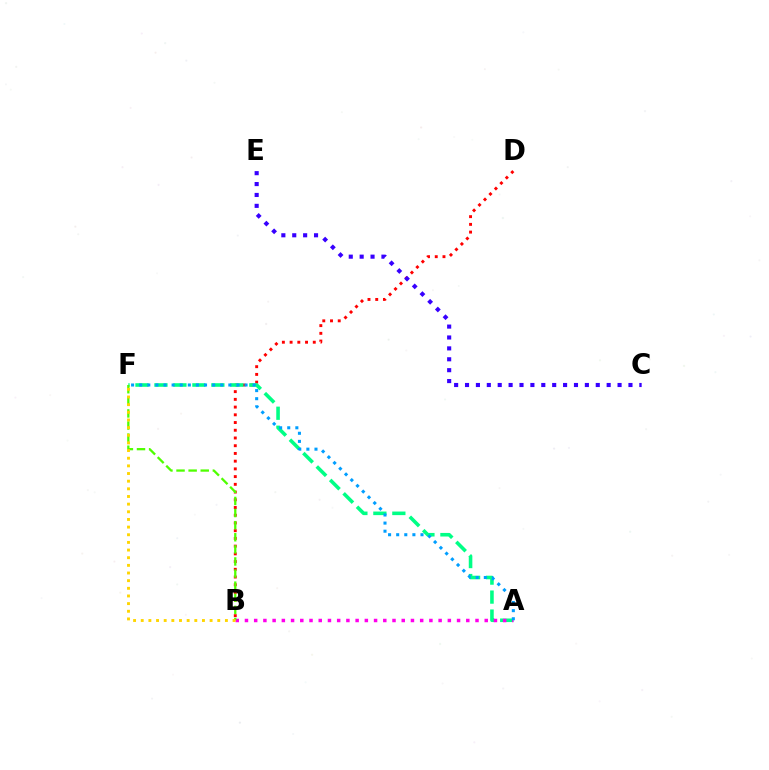{('B', 'D'): [{'color': '#ff0000', 'line_style': 'dotted', 'thickness': 2.1}], ('A', 'F'): [{'color': '#00ff86', 'line_style': 'dashed', 'thickness': 2.58}, {'color': '#009eff', 'line_style': 'dotted', 'thickness': 2.2}], ('A', 'B'): [{'color': '#ff00ed', 'line_style': 'dotted', 'thickness': 2.51}], ('B', 'F'): [{'color': '#4fff00', 'line_style': 'dashed', 'thickness': 1.64}, {'color': '#ffd500', 'line_style': 'dotted', 'thickness': 2.08}], ('C', 'E'): [{'color': '#3700ff', 'line_style': 'dotted', 'thickness': 2.96}]}